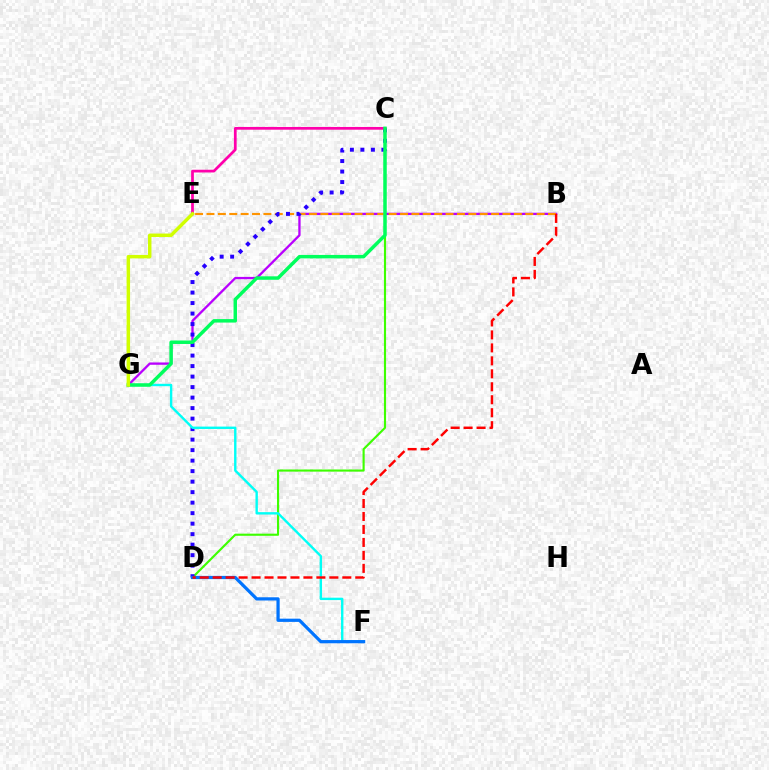{('C', 'D'): [{'color': '#3dff00', 'line_style': 'solid', 'thickness': 1.54}, {'color': '#2500ff', 'line_style': 'dotted', 'thickness': 2.85}], ('B', 'G'): [{'color': '#b900ff', 'line_style': 'solid', 'thickness': 1.66}], ('B', 'E'): [{'color': '#ff9400', 'line_style': 'dashed', 'thickness': 1.55}], ('F', 'G'): [{'color': '#00fff6', 'line_style': 'solid', 'thickness': 1.72}], ('C', 'E'): [{'color': '#ff00ac', 'line_style': 'solid', 'thickness': 1.97}], ('D', 'F'): [{'color': '#0074ff', 'line_style': 'solid', 'thickness': 2.32}], ('C', 'G'): [{'color': '#00ff5c', 'line_style': 'solid', 'thickness': 2.5}], ('B', 'D'): [{'color': '#ff0000', 'line_style': 'dashed', 'thickness': 1.76}], ('E', 'G'): [{'color': '#d1ff00', 'line_style': 'solid', 'thickness': 2.49}]}